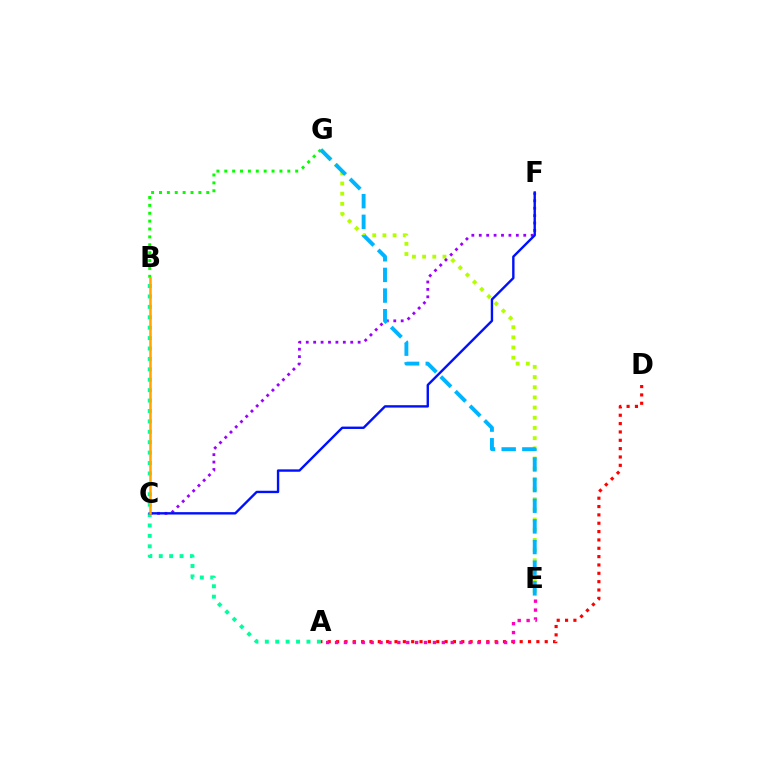{('E', 'G'): [{'color': '#b3ff00', 'line_style': 'dotted', 'thickness': 2.77}, {'color': '#00b5ff', 'line_style': 'dashed', 'thickness': 2.81}], ('C', 'F'): [{'color': '#9b00ff', 'line_style': 'dotted', 'thickness': 2.01}, {'color': '#0010ff', 'line_style': 'solid', 'thickness': 1.72}], ('B', 'G'): [{'color': '#08ff00', 'line_style': 'dotted', 'thickness': 2.14}], ('A', 'B'): [{'color': '#00ff9d', 'line_style': 'dotted', 'thickness': 2.83}], ('A', 'D'): [{'color': '#ff0000', 'line_style': 'dotted', 'thickness': 2.27}], ('A', 'E'): [{'color': '#ff00bd', 'line_style': 'dotted', 'thickness': 2.42}], ('B', 'C'): [{'color': '#ffa500', 'line_style': 'solid', 'thickness': 1.8}]}